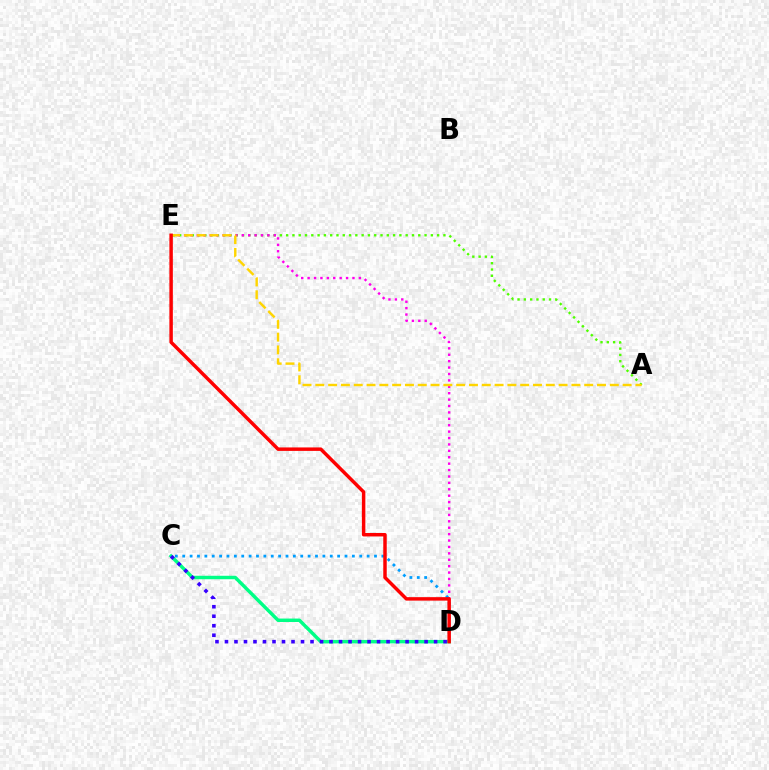{('A', 'E'): [{'color': '#4fff00', 'line_style': 'dotted', 'thickness': 1.71}, {'color': '#ffd500', 'line_style': 'dashed', 'thickness': 1.74}], ('C', 'D'): [{'color': '#009eff', 'line_style': 'dotted', 'thickness': 2.0}, {'color': '#00ff86', 'line_style': 'solid', 'thickness': 2.48}, {'color': '#3700ff', 'line_style': 'dotted', 'thickness': 2.58}], ('D', 'E'): [{'color': '#ff00ed', 'line_style': 'dotted', 'thickness': 1.74}, {'color': '#ff0000', 'line_style': 'solid', 'thickness': 2.49}]}